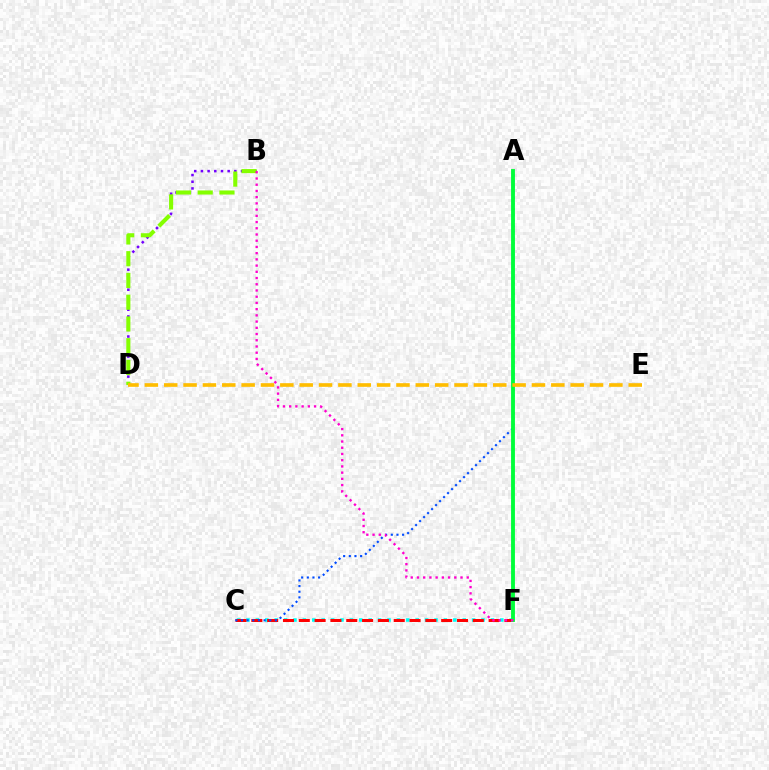{('C', 'F'): [{'color': '#00fff6', 'line_style': 'dotted', 'thickness': 2.55}, {'color': '#ff0000', 'line_style': 'dashed', 'thickness': 2.15}], ('B', 'D'): [{'color': '#7200ff', 'line_style': 'dotted', 'thickness': 1.82}, {'color': '#84ff00', 'line_style': 'dashed', 'thickness': 2.96}], ('A', 'C'): [{'color': '#004bff', 'line_style': 'dotted', 'thickness': 1.54}], ('A', 'F'): [{'color': '#00ff39', 'line_style': 'solid', 'thickness': 2.78}], ('B', 'F'): [{'color': '#ff00cf', 'line_style': 'dotted', 'thickness': 1.69}], ('D', 'E'): [{'color': '#ffbd00', 'line_style': 'dashed', 'thickness': 2.63}]}